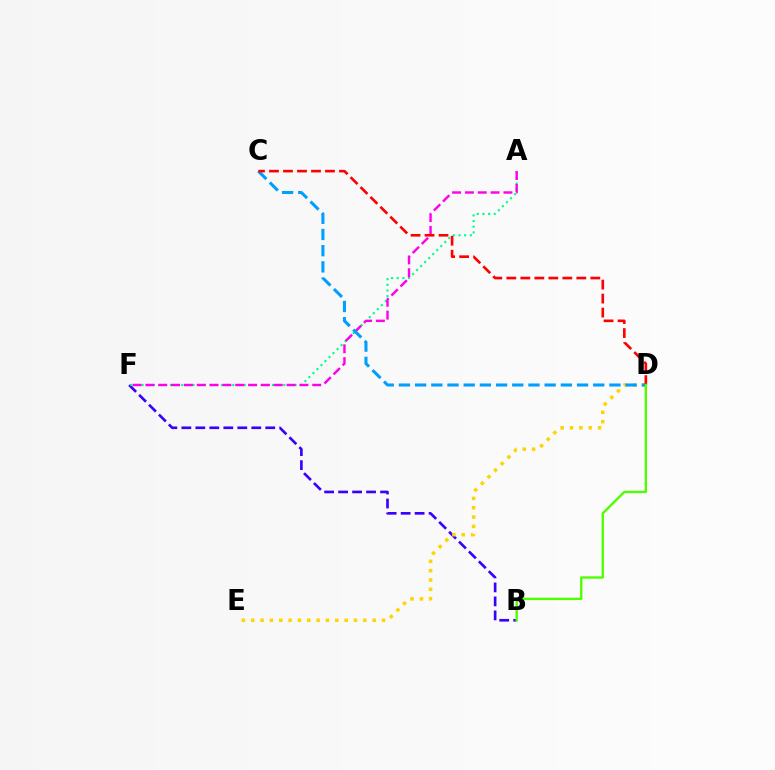{('B', 'F'): [{'color': '#3700ff', 'line_style': 'dashed', 'thickness': 1.9}], ('A', 'F'): [{'color': '#00ff86', 'line_style': 'dotted', 'thickness': 1.54}, {'color': '#ff00ed', 'line_style': 'dashed', 'thickness': 1.74}], ('D', 'E'): [{'color': '#ffd500', 'line_style': 'dotted', 'thickness': 2.54}], ('C', 'D'): [{'color': '#009eff', 'line_style': 'dashed', 'thickness': 2.2}, {'color': '#ff0000', 'line_style': 'dashed', 'thickness': 1.9}], ('B', 'D'): [{'color': '#4fff00', 'line_style': 'solid', 'thickness': 1.7}]}